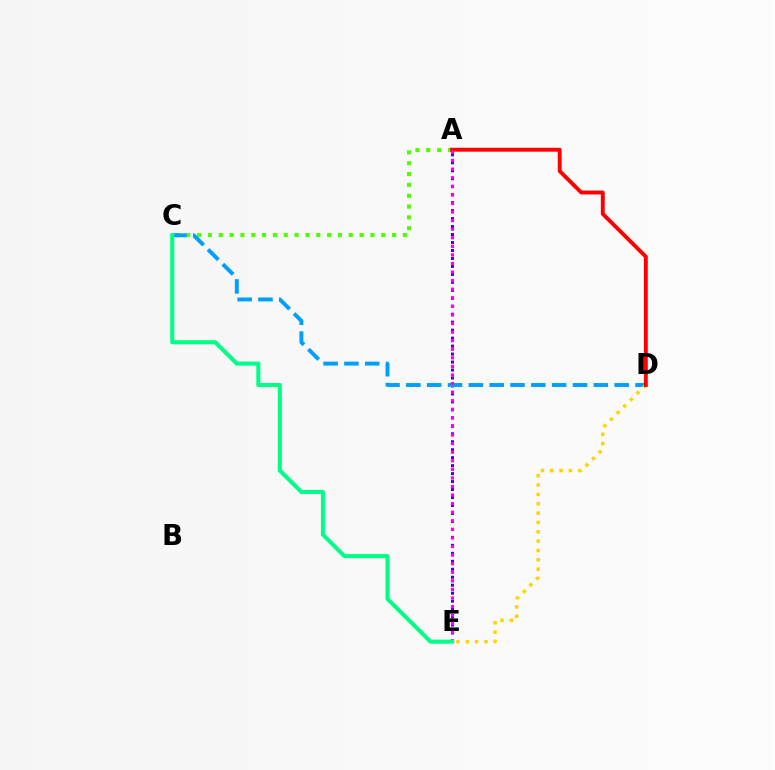{('A', 'E'): [{'color': '#3700ff', 'line_style': 'dotted', 'thickness': 2.17}, {'color': '#ff00ed', 'line_style': 'dotted', 'thickness': 2.33}], ('A', 'C'): [{'color': '#4fff00', 'line_style': 'dotted', 'thickness': 2.94}], ('C', 'D'): [{'color': '#009eff', 'line_style': 'dashed', 'thickness': 2.83}], ('D', 'E'): [{'color': '#ffd500', 'line_style': 'dotted', 'thickness': 2.54}], ('A', 'D'): [{'color': '#ff0000', 'line_style': 'solid', 'thickness': 2.81}], ('C', 'E'): [{'color': '#00ff86', 'line_style': 'solid', 'thickness': 2.92}]}